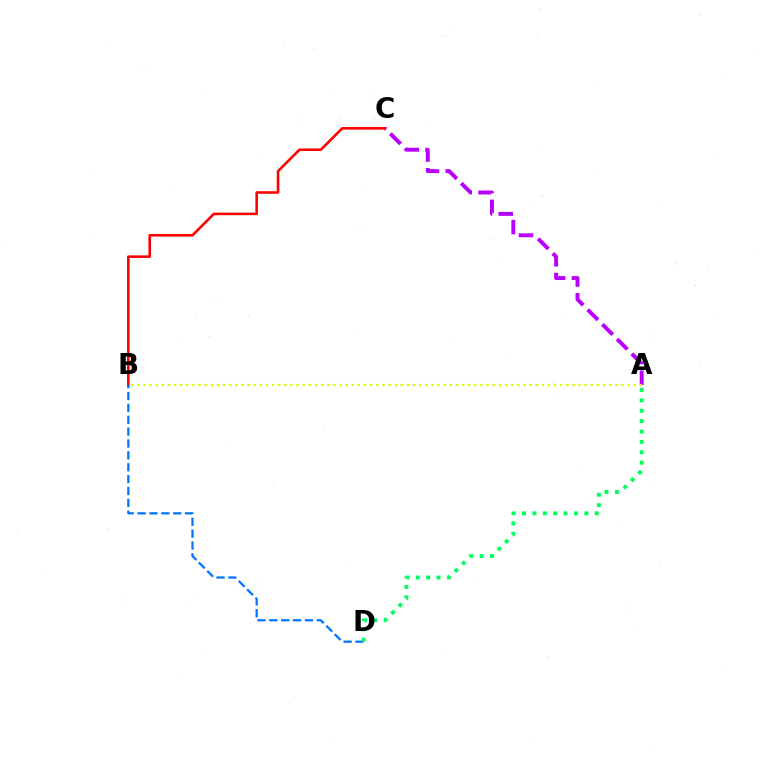{('A', 'C'): [{'color': '#b900ff', 'line_style': 'dashed', 'thickness': 2.83}], ('A', 'B'): [{'color': '#d1ff00', 'line_style': 'dotted', 'thickness': 1.67}], ('B', 'C'): [{'color': '#ff0000', 'line_style': 'solid', 'thickness': 1.86}], ('B', 'D'): [{'color': '#0074ff', 'line_style': 'dashed', 'thickness': 1.61}], ('A', 'D'): [{'color': '#00ff5c', 'line_style': 'dotted', 'thickness': 2.82}]}